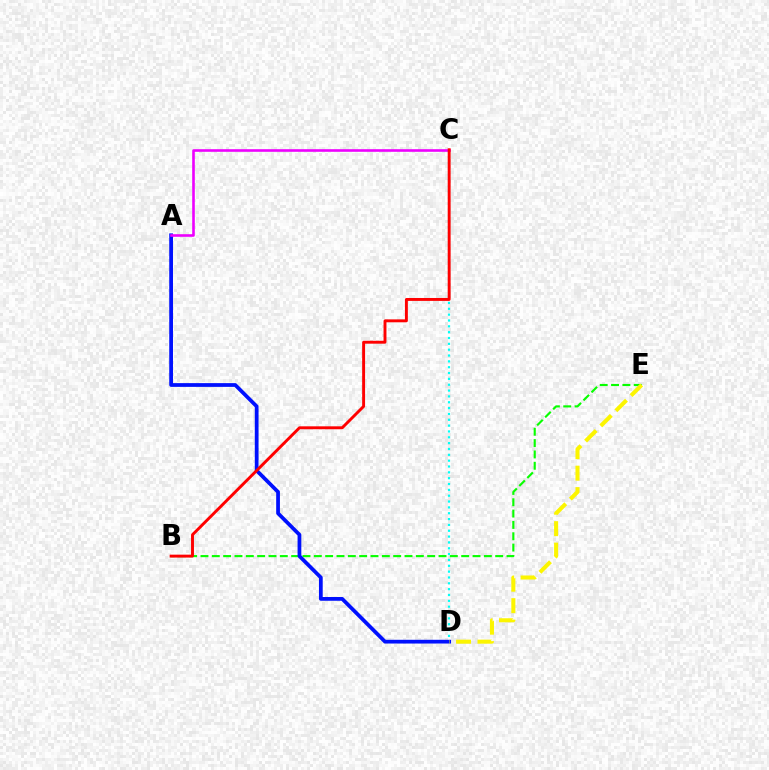{('C', 'D'): [{'color': '#00fff6', 'line_style': 'dotted', 'thickness': 1.59}], ('B', 'E'): [{'color': '#08ff00', 'line_style': 'dashed', 'thickness': 1.54}], ('A', 'D'): [{'color': '#0010ff', 'line_style': 'solid', 'thickness': 2.7}], ('D', 'E'): [{'color': '#fcf500', 'line_style': 'dashed', 'thickness': 2.91}], ('A', 'C'): [{'color': '#ee00ff', 'line_style': 'solid', 'thickness': 1.88}], ('B', 'C'): [{'color': '#ff0000', 'line_style': 'solid', 'thickness': 2.1}]}